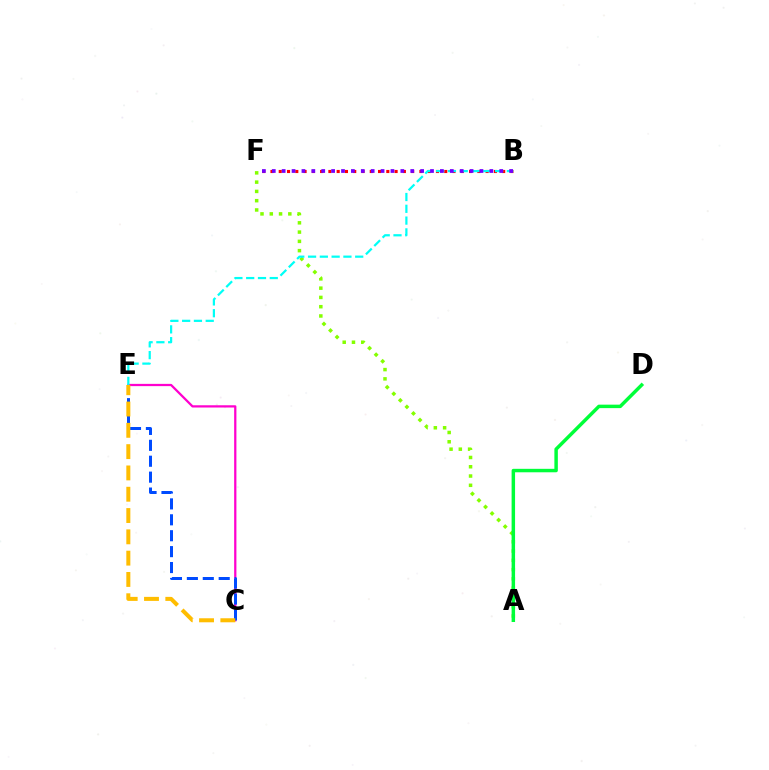{('B', 'F'): [{'color': '#ff0000', 'line_style': 'dotted', 'thickness': 2.25}, {'color': '#7200ff', 'line_style': 'dotted', 'thickness': 2.69}], ('C', 'E'): [{'color': '#ff00cf', 'line_style': 'solid', 'thickness': 1.62}, {'color': '#004bff', 'line_style': 'dashed', 'thickness': 2.16}, {'color': '#ffbd00', 'line_style': 'dashed', 'thickness': 2.89}], ('A', 'F'): [{'color': '#84ff00', 'line_style': 'dotted', 'thickness': 2.52}], ('B', 'E'): [{'color': '#00fff6', 'line_style': 'dashed', 'thickness': 1.6}], ('A', 'D'): [{'color': '#00ff39', 'line_style': 'solid', 'thickness': 2.49}]}